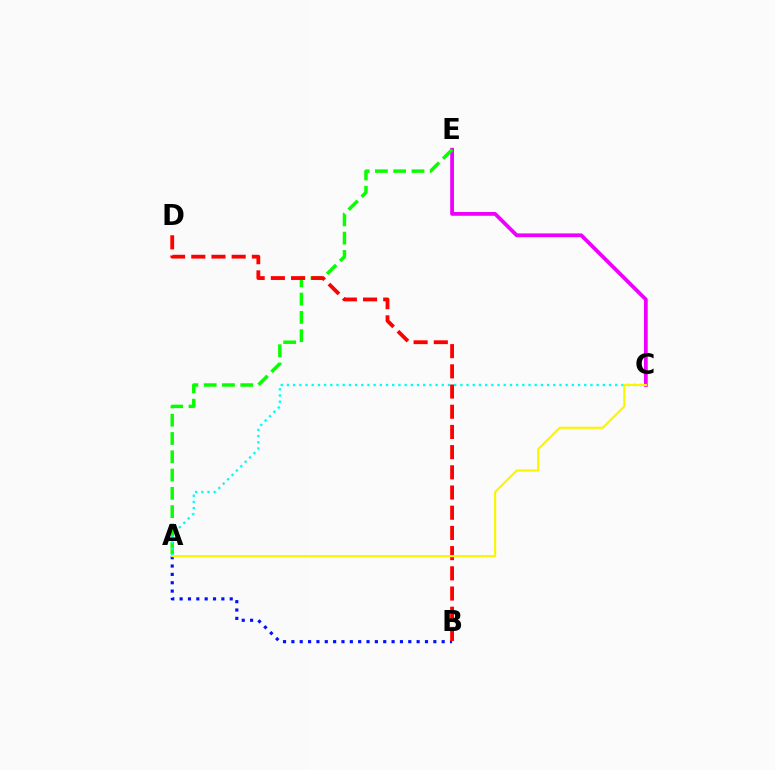{('C', 'E'): [{'color': '#ee00ff', 'line_style': 'solid', 'thickness': 2.71}], ('A', 'B'): [{'color': '#0010ff', 'line_style': 'dotted', 'thickness': 2.27}], ('A', 'E'): [{'color': '#08ff00', 'line_style': 'dashed', 'thickness': 2.48}], ('A', 'C'): [{'color': '#00fff6', 'line_style': 'dotted', 'thickness': 1.68}, {'color': '#fcf500', 'line_style': 'solid', 'thickness': 1.55}], ('B', 'D'): [{'color': '#ff0000', 'line_style': 'dashed', 'thickness': 2.74}]}